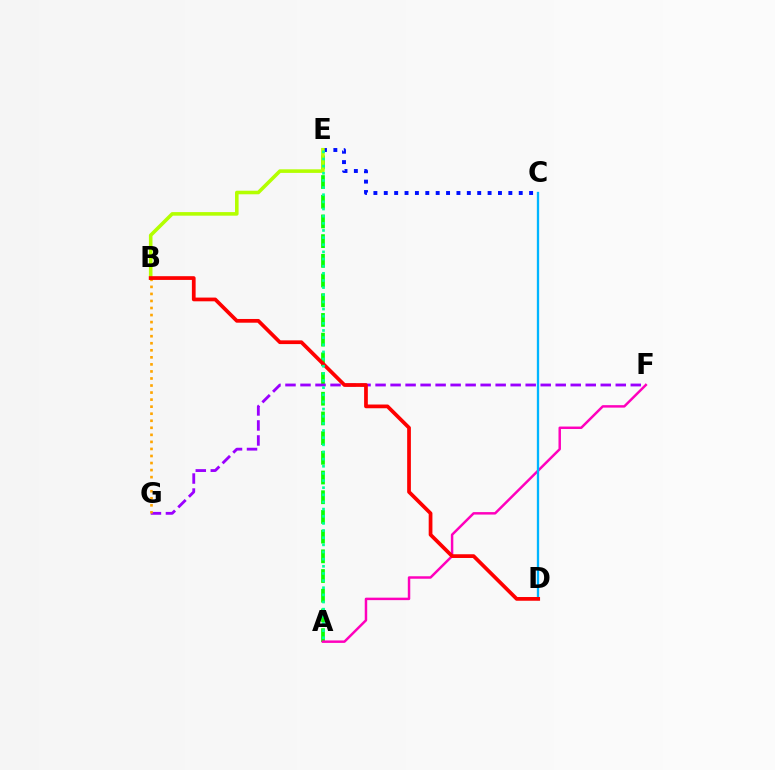{('A', 'E'): [{'color': '#08ff00', 'line_style': 'dashed', 'thickness': 2.68}, {'color': '#00ff9d', 'line_style': 'dotted', 'thickness': 1.94}], ('F', 'G'): [{'color': '#9b00ff', 'line_style': 'dashed', 'thickness': 2.04}], ('A', 'F'): [{'color': '#ff00bd', 'line_style': 'solid', 'thickness': 1.78}], ('C', 'E'): [{'color': '#0010ff', 'line_style': 'dotted', 'thickness': 2.82}], ('B', 'E'): [{'color': '#b3ff00', 'line_style': 'solid', 'thickness': 2.58}], ('C', 'D'): [{'color': '#00b5ff', 'line_style': 'solid', 'thickness': 1.66}], ('B', 'G'): [{'color': '#ffa500', 'line_style': 'dotted', 'thickness': 1.91}], ('B', 'D'): [{'color': '#ff0000', 'line_style': 'solid', 'thickness': 2.69}]}